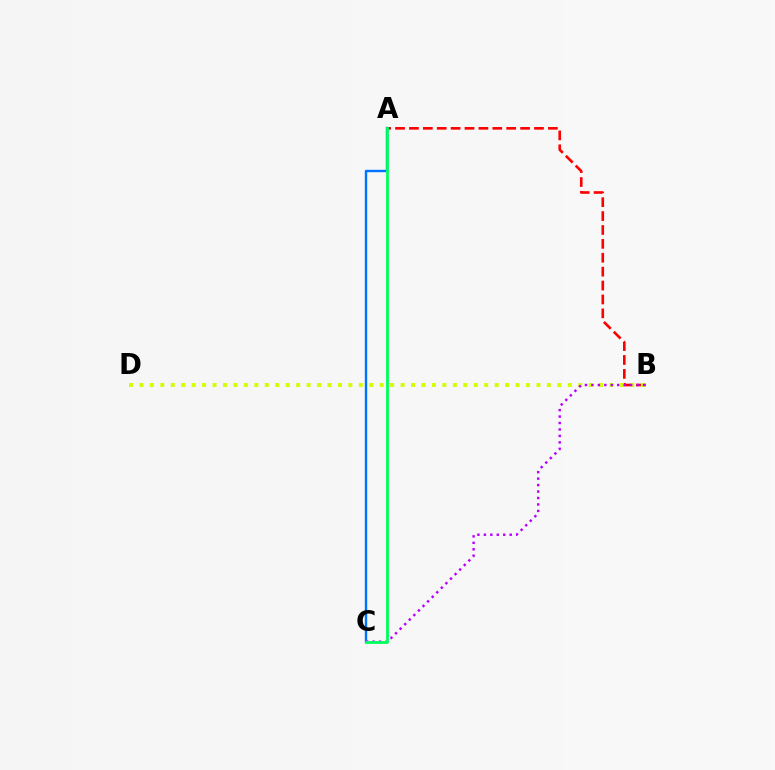{('A', 'B'): [{'color': '#ff0000', 'line_style': 'dashed', 'thickness': 1.89}], ('A', 'C'): [{'color': '#0074ff', 'line_style': 'solid', 'thickness': 1.72}, {'color': '#00ff5c', 'line_style': 'solid', 'thickness': 2.01}], ('B', 'D'): [{'color': '#d1ff00', 'line_style': 'dotted', 'thickness': 2.84}], ('B', 'C'): [{'color': '#b900ff', 'line_style': 'dotted', 'thickness': 1.75}]}